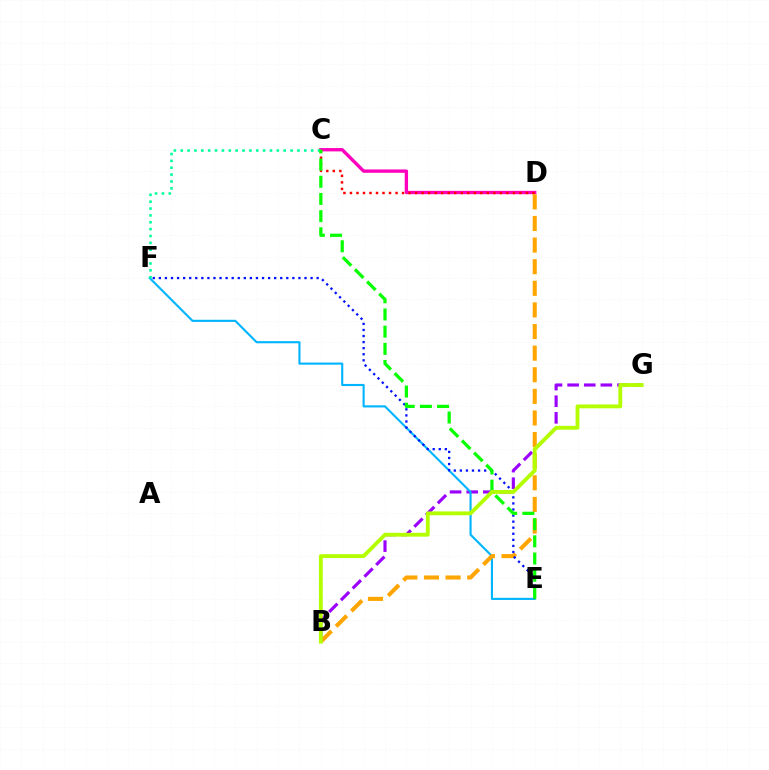{('B', 'G'): [{'color': '#9b00ff', 'line_style': 'dashed', 'thickness': 2.26}, {'color': '#b3ff00', 'line_style': 'solid', 'thickness': 2.76}], ('C', 'D'): [{'color': '#ff00bd', 'line_style': 'solid', 'thickness': 2.41}, {'color': '#ff0000', 'line_style': 'dotted', 'thickness': 1.77}], ('E', 'F'): [{'color': '#00b5ff', 'line_style': 'solid', 'thickness': 1.53}, {'color': '#0010ff', 'line_style': 'dotted', 'thickness': 1.65}], ('B', 'D'): [{'color': '#ffa500', 'line_style': 'dashed', 'thickness': 2.94}], ('C', 'F'): [{'color': '#00ff9d', 'line_style': 'dotted', 'thickness': 1.87}], ('C', 'E'): [{'color': '#08ff00', 'line_style': 'dashed', 'thickness': 2.33}]}